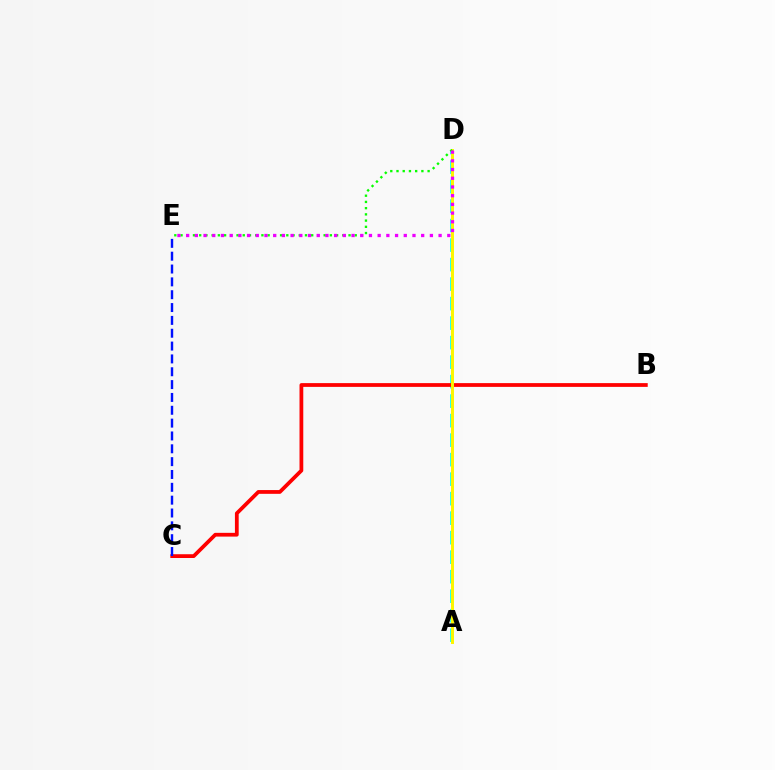{('A', 'D'): [{'color': '#00fff6', 'line_style': 'dashed', 'thickness': 2.65}, {'color': '#fcf500', 'line_style': 'solid', 'thickness': 2.14}], ('B', 'C'): [{'color': '#ff0000', 'line_style': 'solid', 'thickness': 2.71}], ('D', 'E'): [{'color': '#08ff00', 'line_style': 'dotted', 'thickness': 1.69}, {'color': '#ee00ff', 'line_style': 'dotted', 'thickness': 2.37}], ('C', 'E'): [{'color': '#0010ff', 'line_style': 'dashed', 'thickness': 1.74}]}